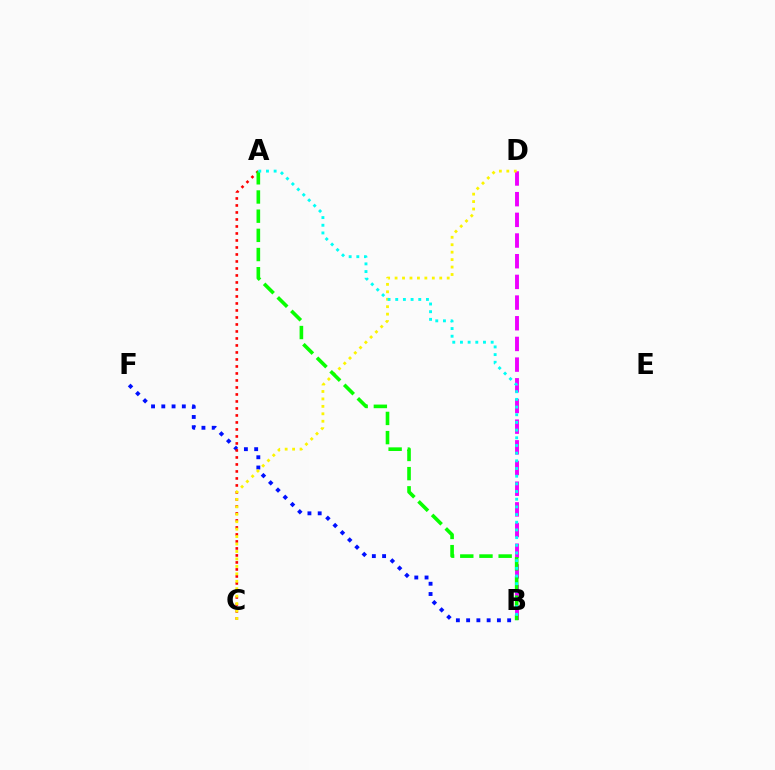{('B', 'D'): [{'color': '#ee00ff', 'line_style': 'dashed', 'thickness': 2.81}], ('B', 'F'): [{'color': '#0010ff', 'line_style': 'dotted', 'thickness': 2.79}], ('A', 'C'): [{'color': '#ff0000', 'line_style': 'dotted', 'thickness': 1.9}], ('C', 'D'): [{'color': '#fcf500', 'line_style': 'dotted', 'thickness': 2.02}], ('A', 'B'): [{'color': '#08ff00', 'line_style': 'dashed', 'thickness': 2.61}, {'color': '#00fff6', 'line_style': 'dotted', 'thickness': 2.09}]}